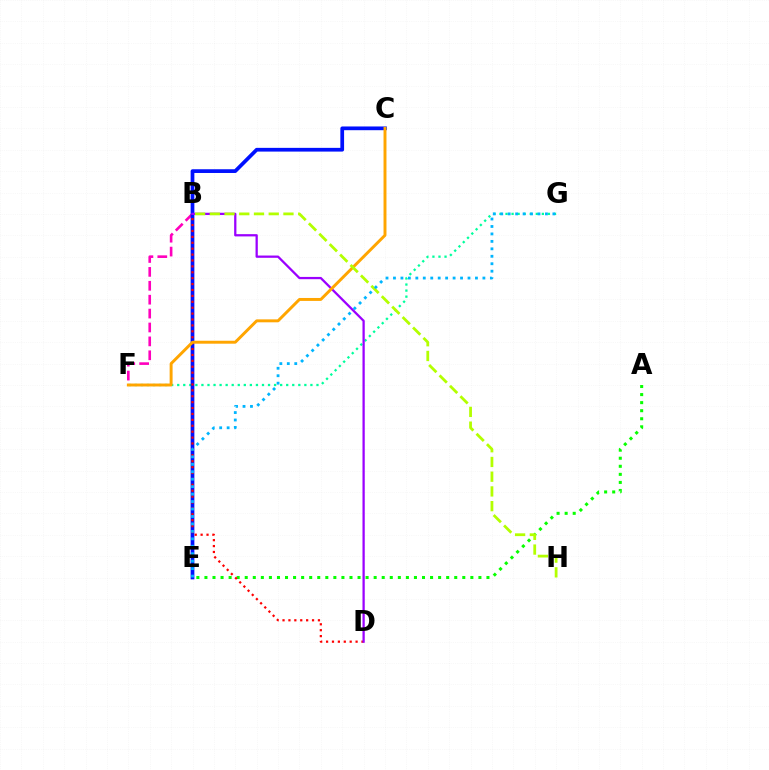{('B', 'F'): [{'color': '#ff00bd', 'line_style': 'dashed', 'thickness': 1.89}], ('F', 'G'): [{'color': '#00ff9d', 'line_style': 'dotted', 'thickness': 1.65}], ('A', 'E'): [{'color': '#08ff00', 'line_style': 'dotted', 'thickness': 2.19}], ('C', 'E'): [{'color': '#0010ff', 'line_style': 'solid', 'thickness': 2.69}], ('B', 'D'): [{'color': '#ff0000', 'line_style': 'dotted', 'thickness': 1.6}, {'color': '#9b00ff', 'line_style': 'solid', 'thickness': 1.63}], ('C', 'F'): [{'color': '#ffa500', 'line_style': 'solid', 'thickness': 2.12}], ('B', 'H'): [{'color': '#b3ff00', 'line_style': 'dashed', 'thickness': 2.0}], ('E', 'G'): [{'color': '#00b5ff', 'line_style': 'dotted', 'thickness': 2.02}]}